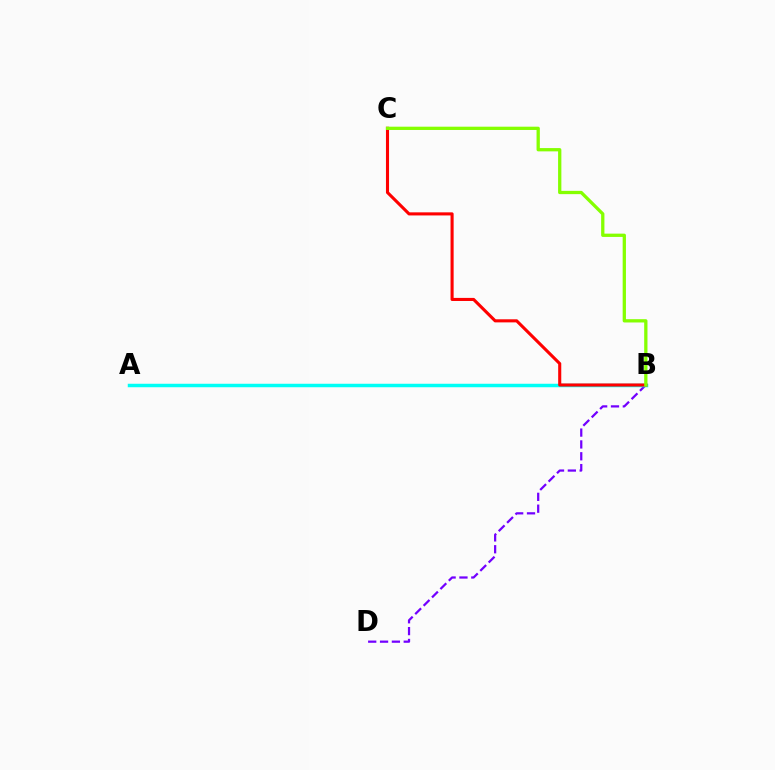{('B', 'D'): [{'color': '#7200ff', 'line_style': 'dashed', 'thickness': 1.61}], ('A', 'B'): [{'color': '#00fff6', 'line_style': 'solid', 'thickness': 2.51}], ('B', 'C'): [{'color': '#ff0000', 'line_style': 'solid', 'thickness': 2.22}, {'color': '#84ff00', 'line_style': 'solid', 'thickness': 2.36}]}